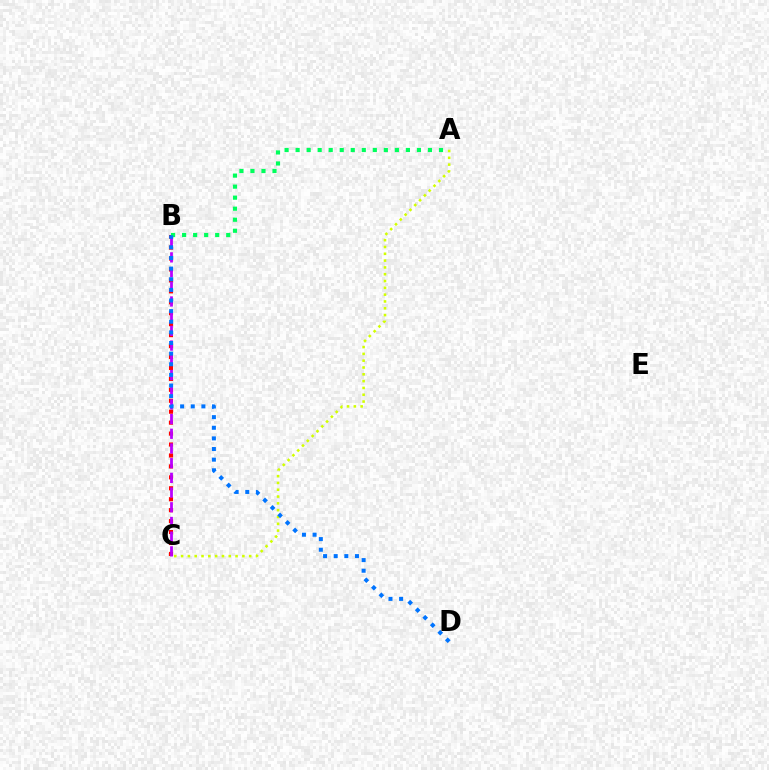{('B', 'C'): [{'color': '#ff0000', 'line_style': 'dotted', 'thickness': 2.97}, {'color': '#b900ff', 'line_style': 'dashed', 'thickness': 2.0}], ('A', 'C'): [{'color': '#d1ff00', 'line_style': 'dotted', 'thickness': 1.85}], ('A', 'B'): [{'color': '#00ff5c', 'line_style': 'dotted', 'thickness': 3.0}], ('B', 'D'): [{'color': '#0074ff', 'line_style': 'dotted', 'thickness': 2.89}]}